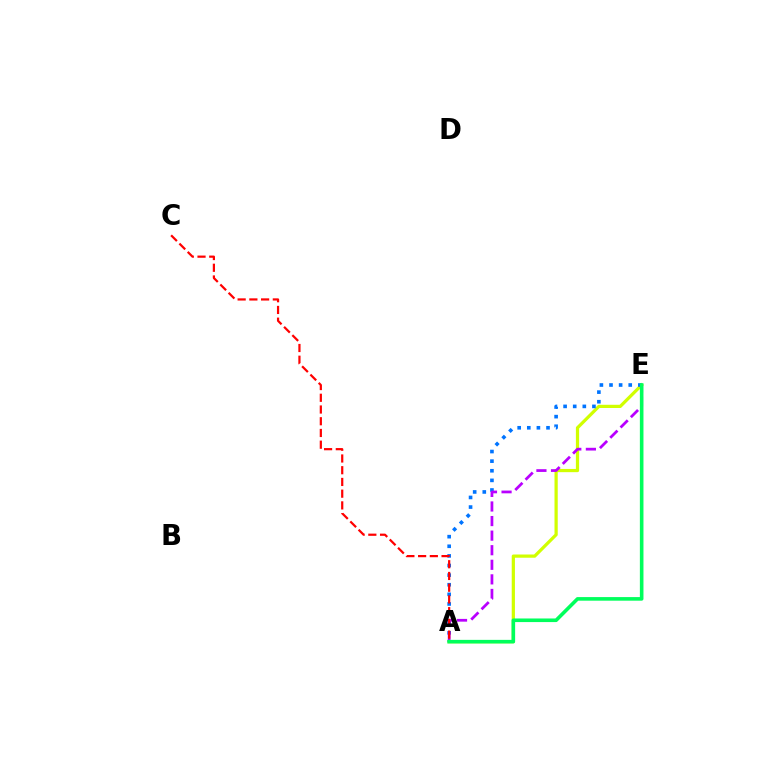{('A', 'E'): [{'color': '#d1ff00', 'line_style': 'solid', 'thickness': 2.32}, {'color': '#0074ff', 'line_style': 'dotted', 'thickness': 2.61}, {'color': '#b900ff', 'line_style': 'dashed', 'thickness': 1.98}, {'color': '#00ff5c', 'line_style': 'solid', 'thickness': 2.59}], ('A', 'C'): [{'color': '#ff0000', 'line_style': 'dashed', 'thickness': 1.59}]}